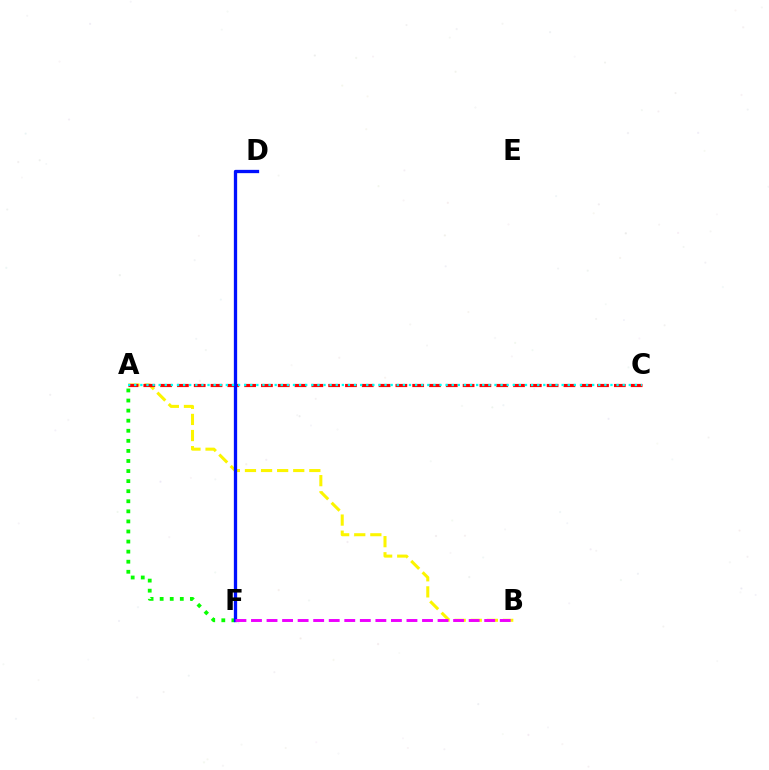{('A', 'B'): [{'color': '#fcf500', 'line_style': 'dashed', 'thickness': 2.19}], ('A', 'F'): [{'color': '#08ff00', 'line_style': 'dotted', 'thickness': 2.74}], ('A', 'C'): [{'color': '#ff0000', 'line_style': 'dashed', 'thickness': 2.28}, {'color': '#00fff6', 'line_style': 'dotted', 'thickness': 1.66}], ('D', 'F'): [{'color': '#0010ff', 'line_style': 'solid', 'thickness': 2.37}], ('B', 'F'): [{'color': '#ee00ff', 'line_style': 'dashed', 'thickness': 2.11}]}